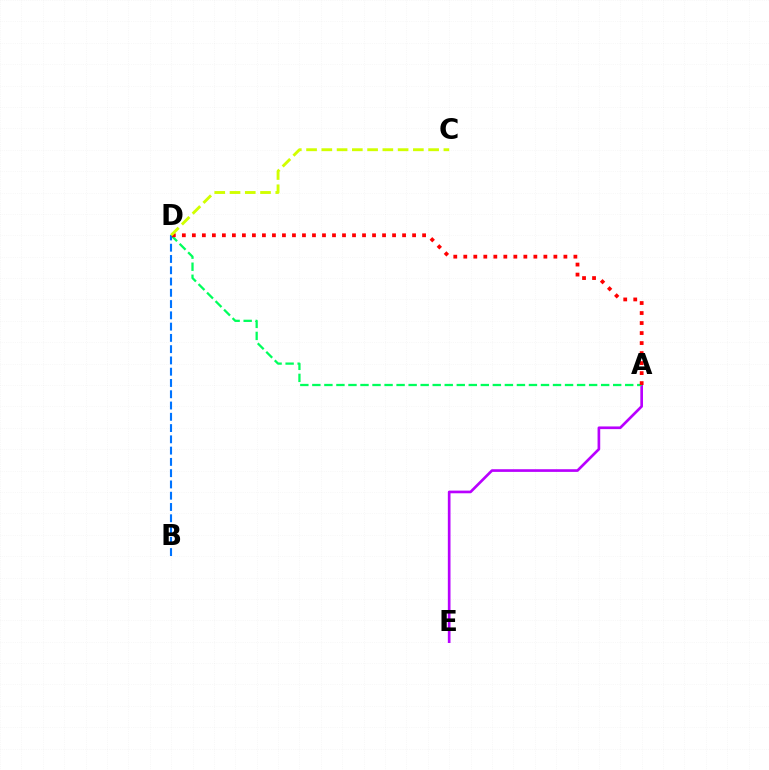{('A', 'E'): [{'color': '#b900ff', 'line_style': 'solid', 'thickness': 1.92}], ('A', 'D'): [{'color': '#00ff5c', 'line_style': 'dashed', 'thickness': 1.63}, {'color': '#ff0000', 'line_style': 'dotted', 'thickness': 2.72}], ('B', 'D'): [{'color': '#0074ff', 'line_style': 'dashed', 'thickness': 1.53}], ('C', 'D'): [{'color': '#d1ff00', 'line_style': 'dashed', 'thickness': 2.07}]}